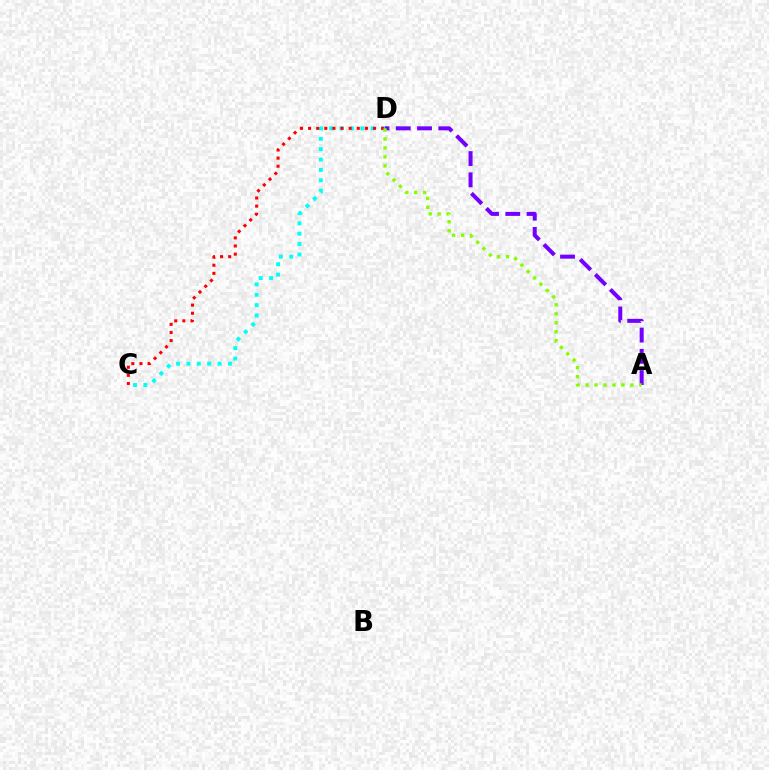{('A', 'D'): [{'color': '#7200ff', 'line_style': 'dashed', 'thickness': 2.89}, {'color': '#84ff00', 'line_style': 'dotted', 'thickness': 2.44}], ('C', 'D'): [{'color': '#00fff6', 'line_style': 'dotted', 'thickness': 2.82}, {'color': '#ff0000', 'line_style': 'dotted', 'thickness': 2.21}]}